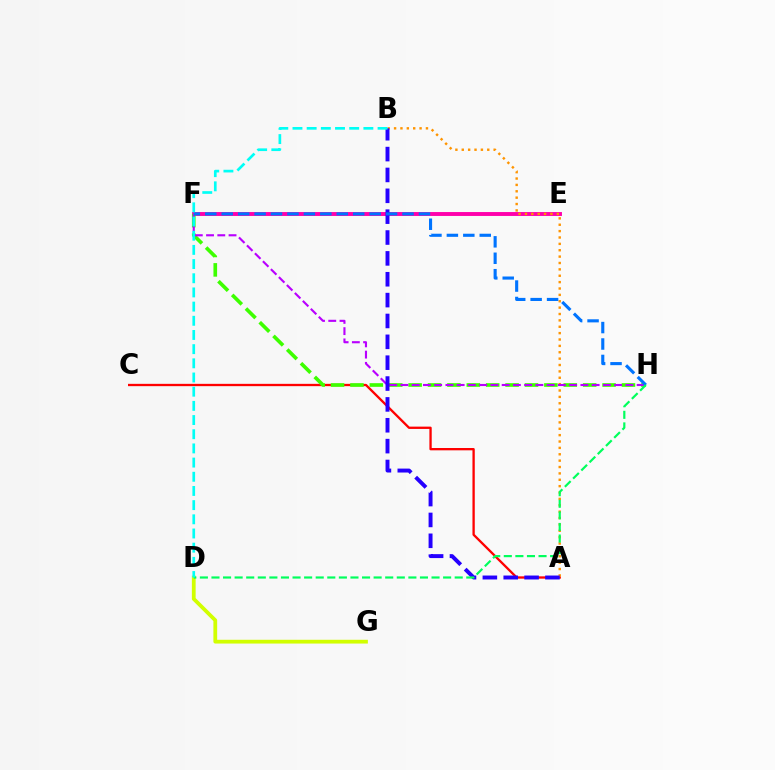{('A', 'C'): [{'color': '#ff0000', 'line_style': 'solid', 'thickness': 1.67}], ('E', 'F'): [{'color': '#ff00ac', 'line_style': 'solid', 'thickness': 2.81}], ('D', 'G'): [{'color': '#d1ff00', 'line_style': 'solid', 'thickness': 2.71}], ('F', 'H'): [{'color': '#3dff00', 'line_style': 'dashed', 'thickness': 2.63}, {'color': '#b900ff', 'line_style': 'dashed', 'thickness': 1.53}, {'color': '#0074ff', 'line_style': 'dashed', 'thickness': 2.23}], ('A', 'B'): [{'color': '#ff9400', 'line_style': 'dotted', 'thickness': 1.73}, {'color': '#2500ff', 'line_style': 'dashed', 'thickness': 2.83}], ('D', 'H'): [{'color': '#00ff5c', 'line_style': 'dashed', 'thickness': 1.57}], ('B', 'D'): [{'color': '#00fff6', 'line_style': 'dashed', 'thickness': 1.93}]}